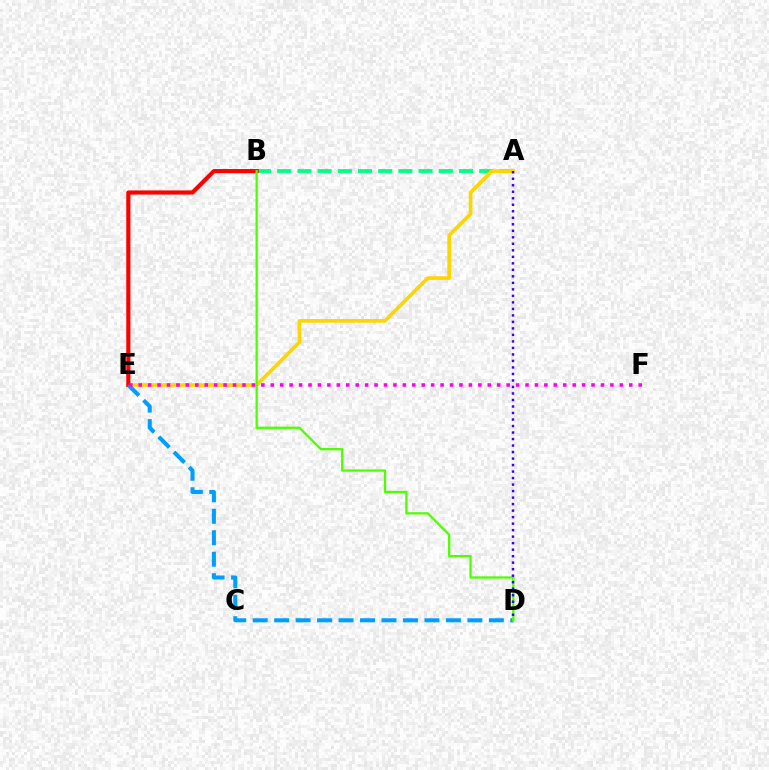{('A', 'B'): [{'color': '#00ff86', 'line_style': 'dashed', 'thickness': 2.74}], ('A', 'E'): [{'color': '#ffd500', 'line_style': 'solid', 'thickness': 2.63}], ('B', 'E'): [{'color': '#ff0000', 'line_style': 'solid', 'thickness': 2.99}], ('D', 'E'): [{'color': '#009eff', 'line_style': 'dashed', 'thickness': 2.92}], ('B', 'D'): [{'color': '#4fff00', 'line_style': 'solid', 'thickness': 1.65}], ('E', 'F'): [{'color': '#ff00ed', 'line_style': 'dotted', 'thickness': 2.56}], ('A', 'D'): [{'color': '#3700ff', 'line_style': 'dotted', 'thickness': 1.77}]}